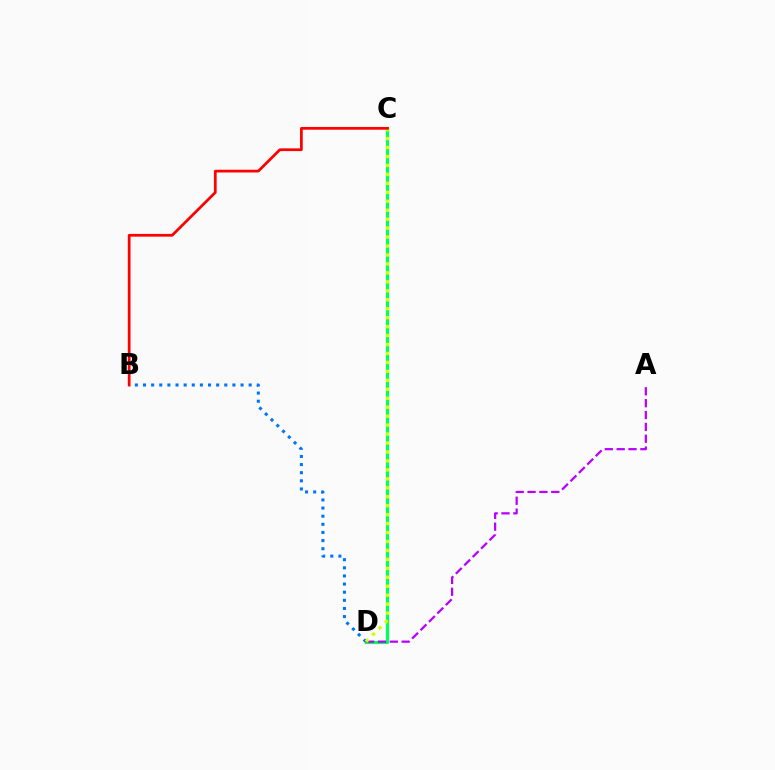{('C', 'D'): [{'color': '#00ff5c', 'line_style': 'solid', 'thickness': 2.3}, {'color': '#d1ff00', 'line_style': 'dotted', 'thickness': 2.43}], ('A', 'D'): [{'color': '#b900ff', 'line_style': 'dashed', 'thickness': 1.61}], ('B', 'D'): [{'color': '#0074ff', 'line_style': 'dotted', 'thickness': 2.21}], ('B', 'C'): [{'color': '#ff0000', 'line_style': 'solid', 'thickness': 1.97}]}